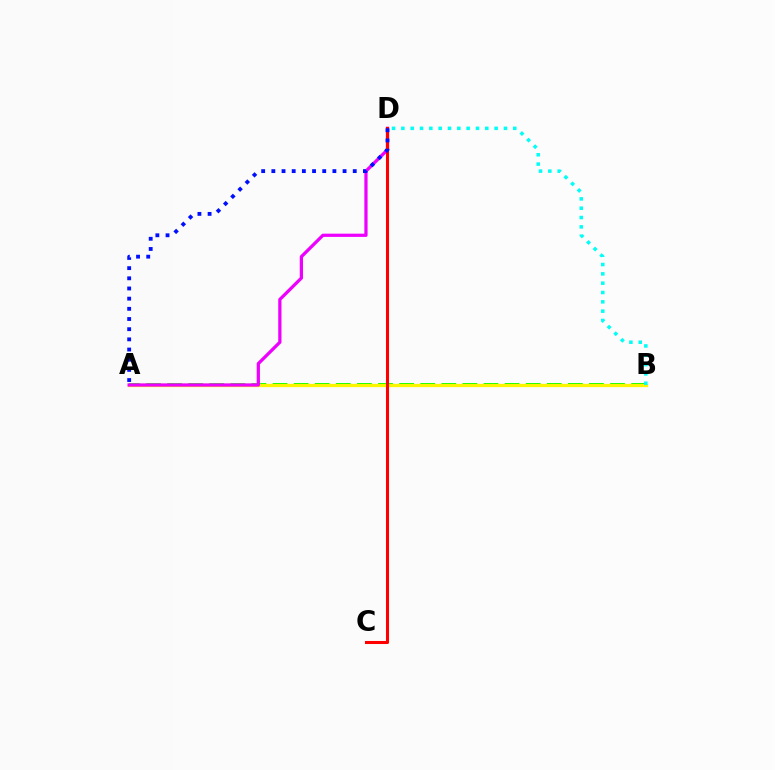{('A', 'B'): [{'color': '#08ff00', 'line_style': 'dashed', 'thickness': 2.87}, {'color': '#fcf500', 'line_style': 'solid', 'thickness': 2.36}], ('A', 'D'): [{'color': '#ee00ff', 'line_style': 'solid', 'thickness': 2.34}, {'color': '#0010ff', 'line_style': 'dotted', 'thickness': 2.76}], ('C', 'D'): [{'color': '#ff0000', 'line_style': 'solid', 'thickness': 2.19}], ('B', 'D'): [{'color': '#00fff6', 'line_style': 'dotted', 'thickness': 2.53}]}